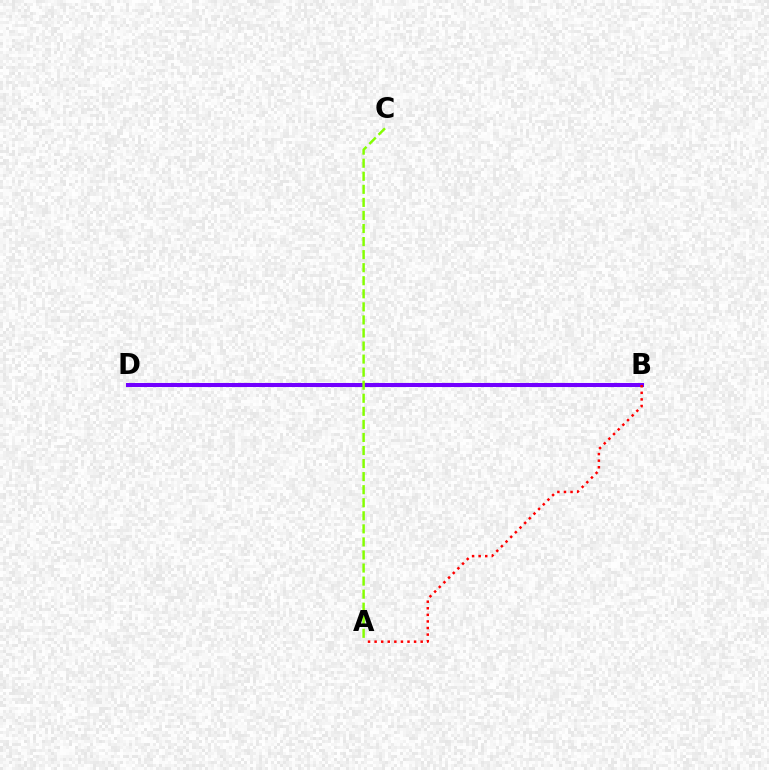{('B', 'D'): [{'color': '#00fff6', 'line_style': 'dotted', 'thickness': 1.78}, {'color': '#7200ff', 'line_style': 'solid', 'thickness': 2.91}], ('A', 'C'): [{'color': '#84ff00', 'line_style': 'dashed', 'thickness': 1.77}], ('A', 'B'): [{'color': '#ff0000', 'line_style': 'dotted', 'thickness': 1.79}]}